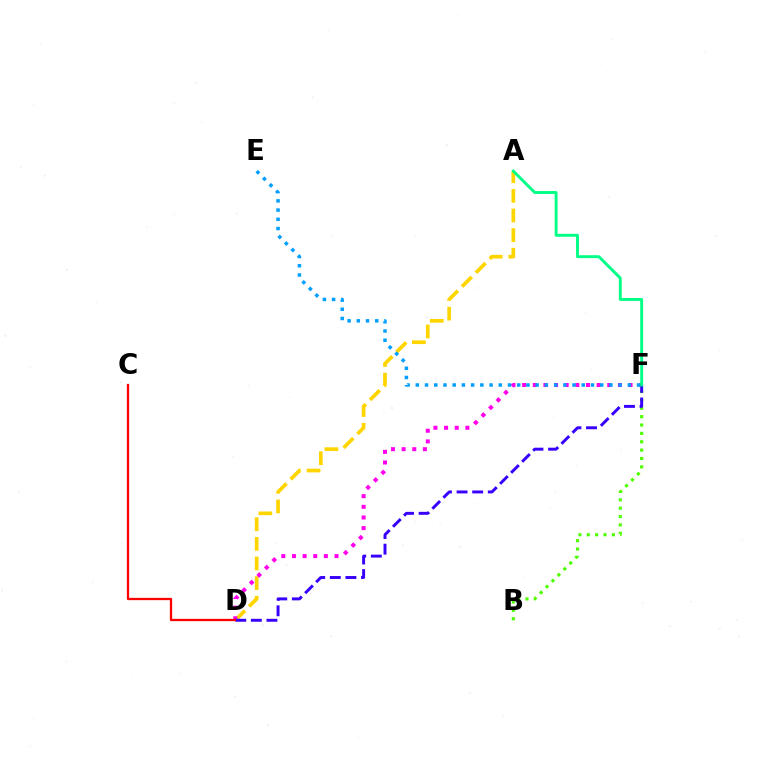{('A', 'D'): [{'color': '#ffd500', 'line_style': 'dashed', 'thickness': 2.66}], ('B', 'F'): [{'color': '#4fff00', 'line_style': 'dotted', 'thickness': 2.27}], ('D', 'F'): [{'color': '#ff00ed', 'line_style': 'dotted', 'thickness': 2.89}, {'color': '#3700ff', 'line_style': 'dashed', 'thickness': 2.12}], ('E', 'F'): [{'color': '#009eff', 'line_style': 'dotted', 'thickness': 2.5}], ('A', 'F'): [{'color': '#00ff86', 'line_style': 'solid', 'thickness': 2.09}], ('C', 'D'): [{'color': '#ff0000', 'line_style': 'solid', 'thickness': 1.65}]}